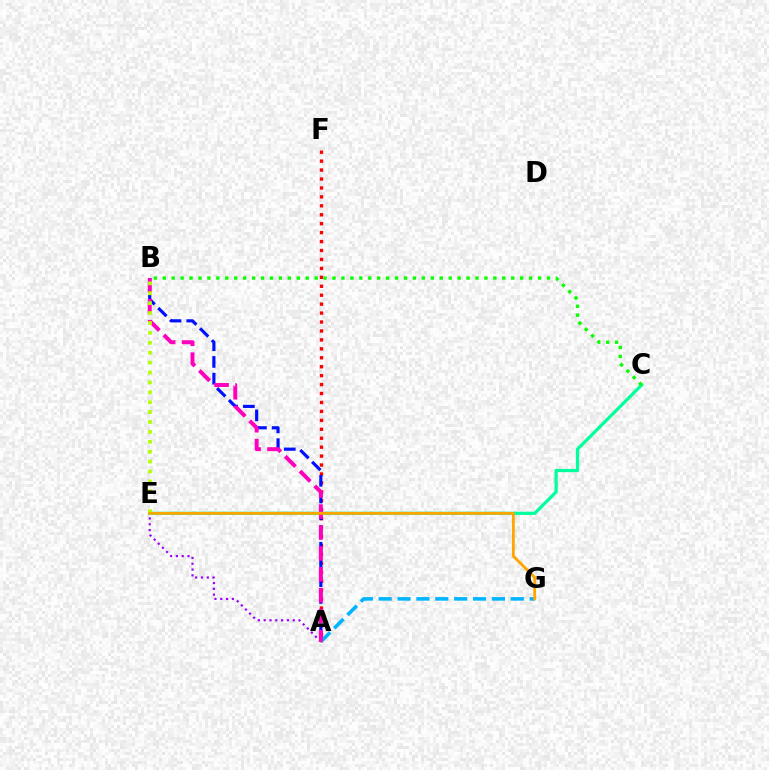{('A', 'F'): [{'color': '#ff0000', 'line_style': 'dotted', 'thickness': 2.43}], ('C', 'E'): [{'color': '#00ff9d', 'line_style': 'solid', 'thickness': 2.32}], ('A', 'E'): [{'color': '#9b00ff', 'line_style': 'dotted', 'thickness': 1.58}], ('A', 'G'): [{'color': '#00b5ff', 'line_style': 'dashed', 'thickness': 2.56}], ('A', 'B'): [{'color': '#0010ff', 'line_style': 'dashed', 'thickness': 2.27}, {'color': '#ff00bd', 'line_style': 'dashed', 'thickness': 2.84}], ('B', 'E'): [{'color': '#b3ff00', 'line_style': 'dotted', 'thickness': 2.69}], ('B', 'C'): [{'color': '#08ff00', 'line_style': 'dotted', 'thickness': 2.43}], ('E', 'G'): [{'color': '#ffa500', 'line_style': 'solid', 'thickness': 2.03}]}